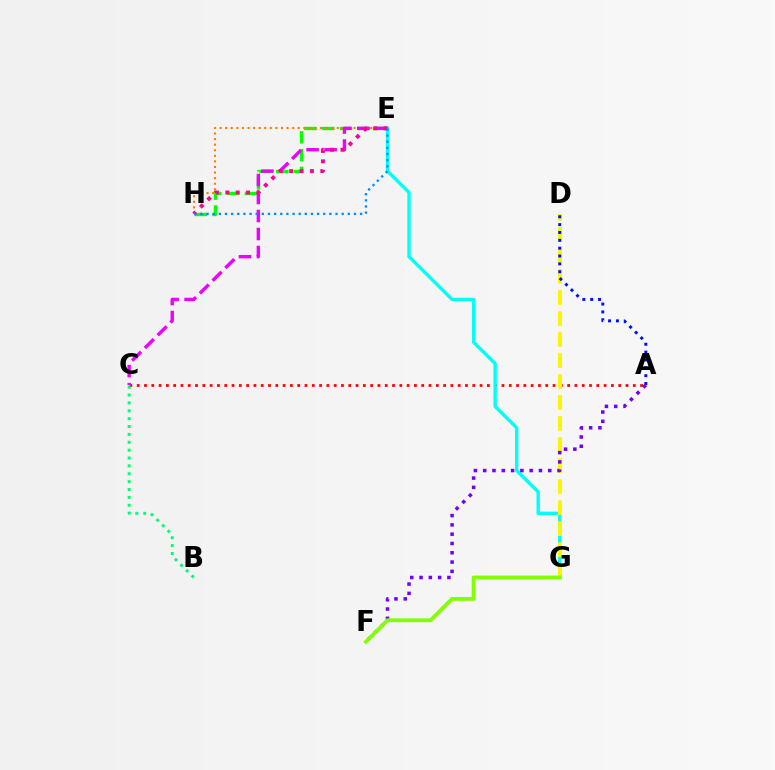{('E', 'H'): [{'color': '#08ff00', 'line_style': 'dashed', 'thickness': 2.42}, {'color': '#ff7c00', 'line_style': 'dotted', 'thickness': 1.52}, {'color': '#ff0094', 'line_style': 'dotted', 'thickness': 2.82}, {'color': '#008cff', 'line_style': 'dotted', 'thickness': 1.67}], ('A', 'C'): [{'color': '#ff0000', 'line_style': 'dotted', 'thickness': 1.98}], ('E', 'G'): [{'color': '#00fff6', 'line_style': 'solid', 'thickness': 2.43}], ('D', 'G'): [{'color': '#fcf500', 'line_style': 'dashed', 'thickness': 2.86}], ('A', 'D'): [{'color': '#0010ff', 'line_style': 'dotted', 'thickness': 2.13}], ('B', 'C'): [{'color': '#00ff74', 'line_style': 'dotted', 'thickness': 2.14}], ('A', 'F'): [{'color': '#7200ff', 'line_style': 'dotted', 'thickness': 2.53}], ('C', 'E'): [{'color': '#ee00ff', 'line_style': 'dashed', 'thickness': 2.45}], ('F', 'G'): [{'color': '#84ff00', 'line_style': 'solid', 'thickness': 2.77}]}